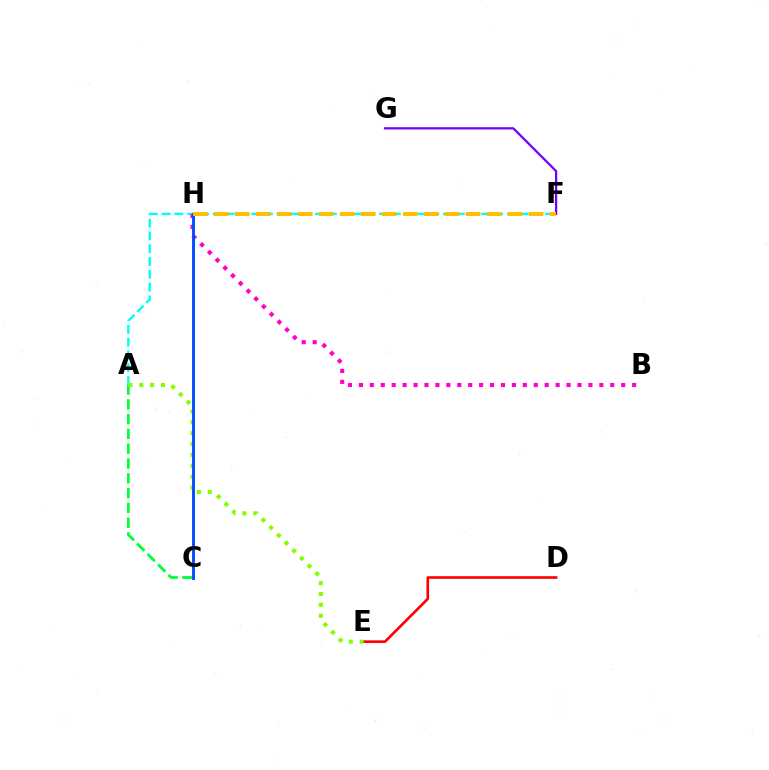{('A', 'F'): [{'color': '#00fff6', 'line_style': 'dashed', 'thickness': 1.74}], ('B', 'H'): [{'color': '#ff00cf', 'line_style': 'dotted', 'thickness': 2.97}], ('A', 'C'): [{'color': '#00ff39', 'line_style': 'dashed', 'thickness': 2.01}], ('D', 'E'): [{'color': '#ff0000', 'line_style': 'solid', 'thickness': 1.9}], ('A', 'E'): [{'color': '#84ff00', 'line_style': 'dotted', 'thickness': 2.95}], ('C', 'H'): [{'color': '#004bff', 'line_style': 'solid', 'thickness': 2.06}], ('F', 'G'): [{'color': '#7200ff', 'line_style': 'solid', 'thickness': 1.62}], ('F', 'H'): [{'color': '#ffbd00', 'line_style': 'dashed', 'thickness': 2.85}]}